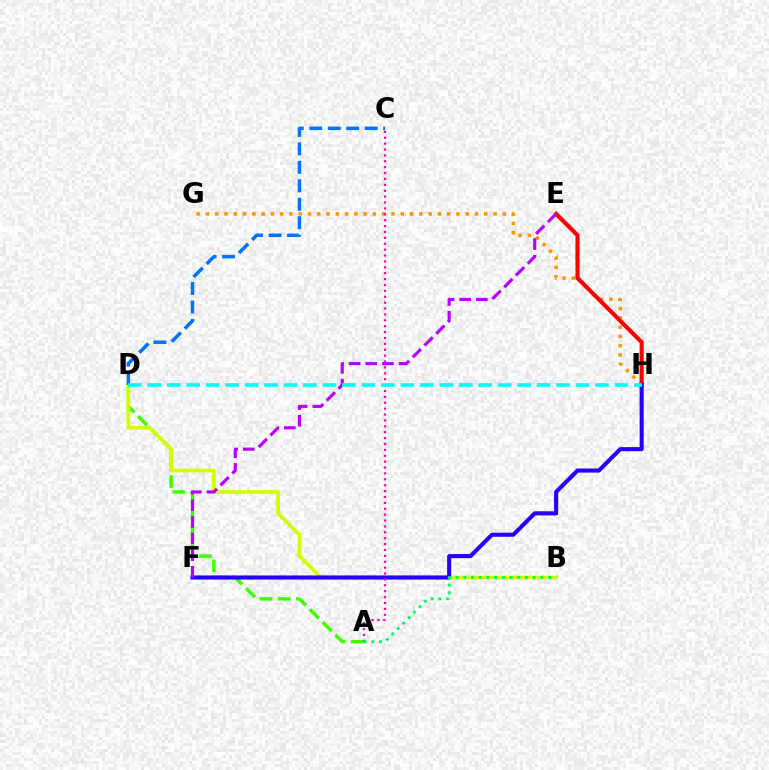{('A', 'D'): [{'color': '#3dff00', 'line_style': 'dashed', 'thickness': 2.47}], ('G', 'H'): [{'color': '#ff9400', 'line_style': 'dotted', 'thickness': 2.52}], ('B', 'D'): [{'color': '#d1ff00', 'line_style': 'solid', 'thickness': 2.66}], ('E', 'H'): [{'color': '#ff0000', 'line_style': 'solid', 'thickness': 2.97}], ('F', 'H'): [{'color': '#2500ff', 'line_style': 'solid', 'thickness': 2.95}], ('A', 'C'): [{'color': '#ff00ac', 'line_style': 'dotted', 'thickness': 1.6}], ('E', 'F'): [{'color': '#b900ff', 'line_style': 'dashed', 'thickness': 2.26}], ('C', 'D'): [{'color': '#0074ff', 'line_style': 'dashed', 'thickness': 2.51}], ('A', 'B'): [{'color': '#00ff5c', 'line_style': 'dotted', 'thickness': 2.1}], ('D', 'H'): [{'color': '#00fff6', 'line_style': 'dashed', 'thickness': 2.64}]}